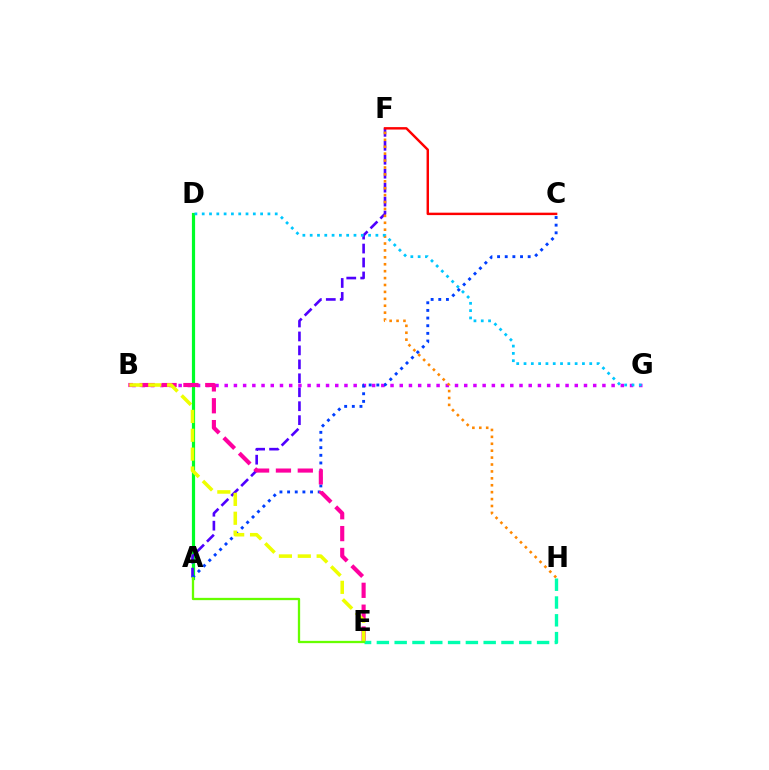{('A', 'D'): [{'color': '#00ff27', 'line_style': 'solid', 'thickness': 2.3}], ('A', 'F'): [{'color': '#4f00ff', 'line_style': 'dashed', 'thickness': 1.9}], ('C', 'F'): [{'color': '#ff0000', 'line_style': 'solid', 'thickness': 1.75}], ('B', 'G'): [{'color': '#d600ff', 'line_style': 'dotted', 'thickness': 2.5}], ('A', 'C'): [{'color': '#003fff', 'line_style': 'dotted', 'thickness': 2.08}], ('B', 'E'): [{'color': '#ff00a0', 'line_style': 'dashed', 'thickness': 2.97}, {'color': '#eeff00', 'line_style': 'dashed', 'thickness': 2.56}], ('E', 'H'): [{'color': '#00ffaf', 'line_style': 'dashed', 'thickness': 2.42}], ('F', 'H'): [{'color': '#ff8800', 'line_style': 'dotted', 'thickness': 1.88}], ('D', 'G'): [{'color': '#00c7ff', 'line_style': 'dotted', 'thickness': 1.98}], ('A', 'E'): [{'color': '#66ff00', 'line_style': 'solid', 'thickness': 1.65}]}